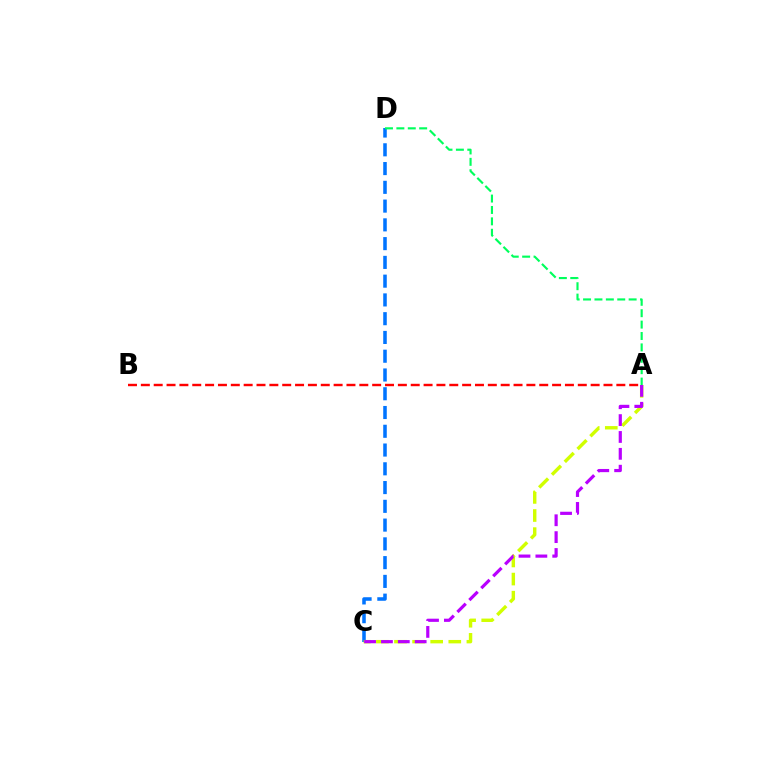{('C', 'D'): [{'color': '#0074ff', 'line_style': 'dashed', 'thickness': 2.55}], ('A', 'C'): [{'color': '#d1ff00', 'line_style': 'dashed', 'thickness': 2.46}, {'color': '#b900ff', 'line_style': 'dashed', 'thickness': 2.29}], ('A', 'D'): [{'color': '#00ff5c', 'line_style': 'dashed', 'thickness': 1.55}], ('A', 'B'): [{'color': '#ff0000', 'line_style': 'dashed', 'thickness': 1.75}]}